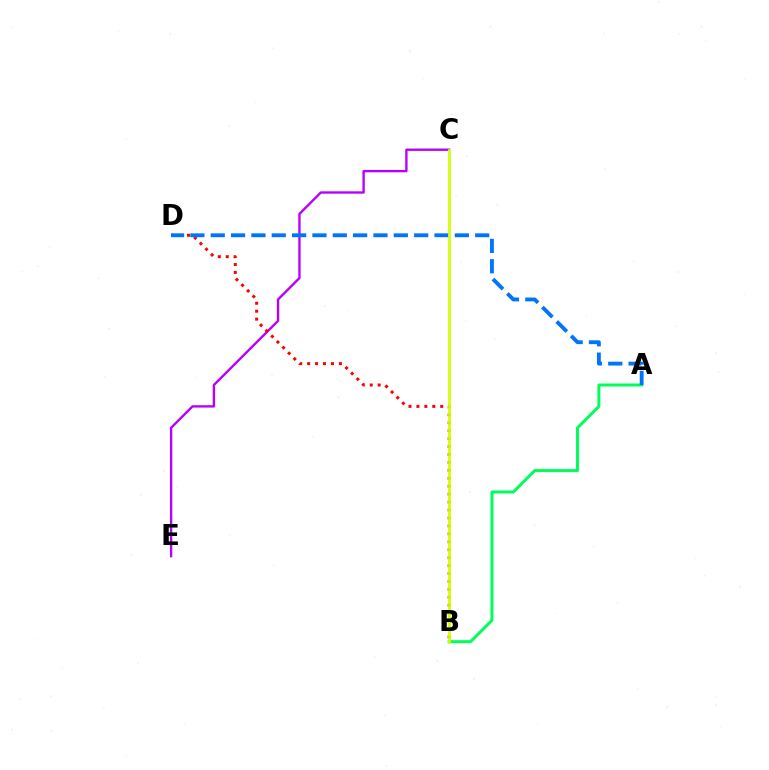{('C', 'E'): [{'color': '#b900ff', 'line_style': 'solid', 'thickness': 1.71}], ('B', 'D'): [{'color': '#ff0000', 'line_style': 'dotted', 'thickness': 2.16}], ('A', 'B'): [{'color': '#00ff5c', 'line_style': 'solid', 'thickness': 2.17}], ('A', 'D'): [{'color': '#0074ff', 'line_style': 'dashed', 'thickness': 2.76}], ('B', 'C'): [{'color': '#d1ff00', 'line_style': 'solid', 'thickness': 1.96}]}